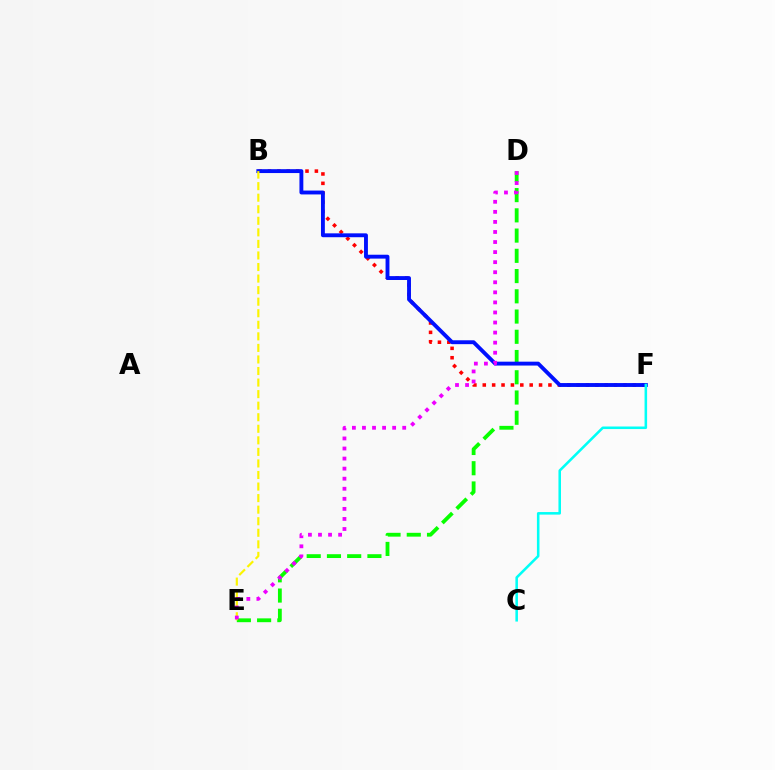{('B', 'F'): [{'color': '#ff0000', 'line_style': 'dotted', 'thickness': 2.55}, {'color': '#0010ff', 'line_style': 'solid', 'thickness': 2.79}], ('D', 'E'): [{'color': '#08ff00', 'line_style': 'dashed', 'thickness': 2.75}, {'color': '#ee00ff', 'line_style': 'dotted', 'thickness': 2.73}], ('B', 'E'): [{'color': '#fcf500', 'line_style': 'dashed', 'thickness': 1.57}], ('C', 'F'): [{'color': '#00fff6', 'line_style': 'solid', 'thickness': 1.84}]}